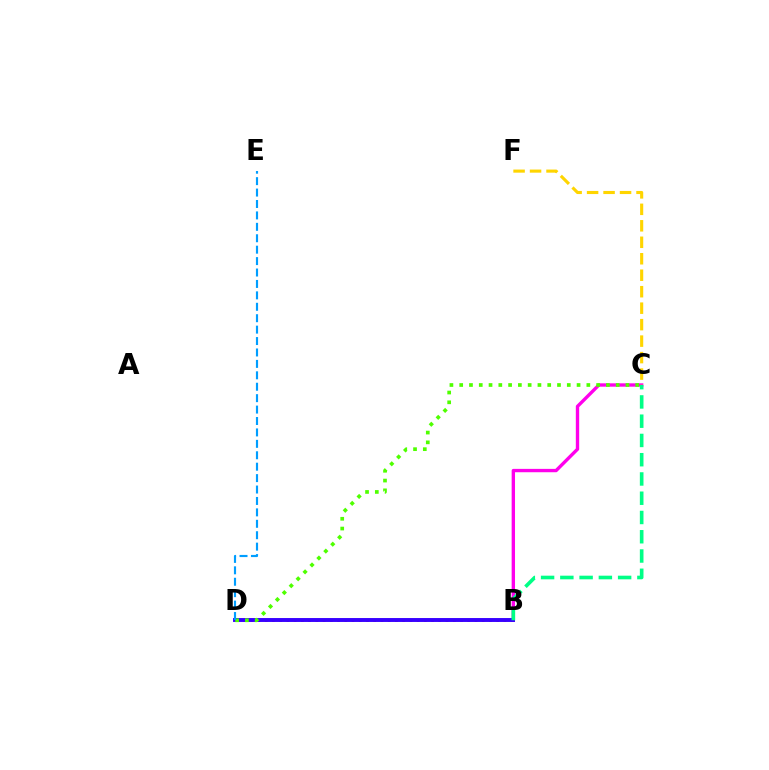{('B', 'D'): [{'color': '#ff0000', 'line_style': 'dotted', 'thickness': 1.97}, {'color': '#3700ff', 'line_style': 'solid', 'thickness': 2.82}], ('B', 'C'): [{'color': '#ff00ed', 'line_style': 'solid', 'thickness': 2.42}, {'color': '#00ff86', 'line_style': 'dashed', 'thickness': 2.62}], ('C', 'D'): [{'color': '#4fff00', 'line_style': 'dotted', 'thickness': 2.66}], ('C', 'F'): [{'color': '#ffd500', 'line_style': 'dashed', 'thickness': 2.24}], ('D', 'E'): [{'color': '#009eff', 'line_style': 'dashed', 'thickness': 1.55}]}